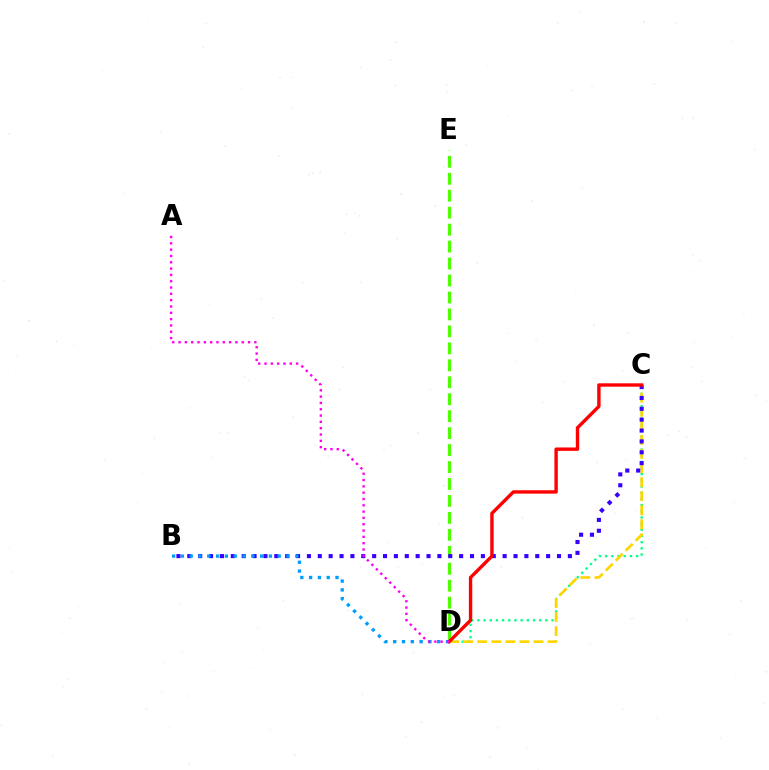{('D', 'E'): [{'color': '#4fff00', 'line_style': 'dashed', 'thickness': 2.3}], ('C', 'D'): [{'color': '#00ff86', 'line_style': 'dotted', 'thickness': 1.68}, {'color': '#ffd500', 'line_style': 'dashed', 'thickness': 1.91}, {'color': '#ff0000', 'line_style': 'solid', 'thickness': 2.44}], ('B', 'C'): [{'color': '#3700ff', 'line_style': 'dotted', 'thickness': 2.95}], ('B', 'D'): [{'color': '#009eff', 'line_style': 'dotted', 'thickness': 2.39}], ('A', 'D'): [{'color': '#ff00ed', 'line_style': 'dotted', 'thickness': 1.72}]}